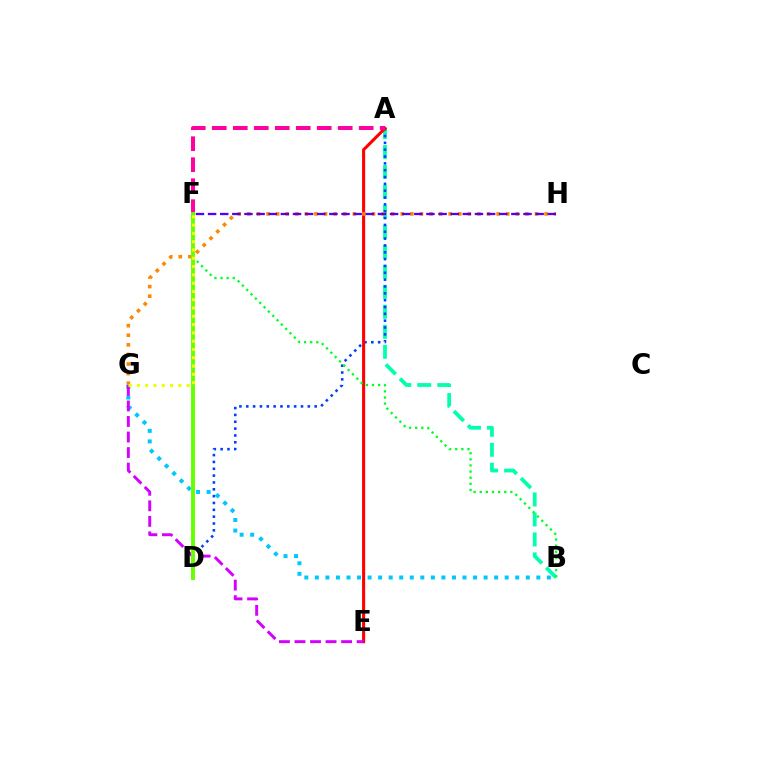{('A', 'B'): [{'color': '#00ffaf', 'line_style': 'dashed', 'thickness': 2.71}], ('A', 'D'): [{'color': '#003fff', 'line_style': 'dotted', 'thickness': 1.86}], ('A', 'E'): [{'color': '#ff0000', 'line_style': 'solid', 'thickness': 2.22}], ('B', 'G'): [{'color': '#00c7ff', 'line_style': 'dotted', 'thickness': 2.87}], ('E', 'G'): [{'color': '#d600ff', 'line_style': 'dashed', 'thickness': 2.11}], ('A', 'F'): [{'color': '#ff00a0', 'line_style': 'dashed', 'thickness': 2.85}], ('B', 'F'): [{'color': '#00ff27', 'line_style': 'dotted', 'thickness': 1.66}], ('G', 'H'): [{'color': '#ff8800', 'line_style': 'dotted', 'thickness': 2.61}], ('D', 'F'): [{'color': '#66ff00', 'line_style': 'solid', 'thickness': 2.81}], ('F', 'H'): [{'color': '#4f00ff', 'line_style': 'dashed', 'thickness': 1.65}], ('F', 'G'): [{'color': '#eeff00', 'line_style': 'dotted', 'thickness': 2.25}]}